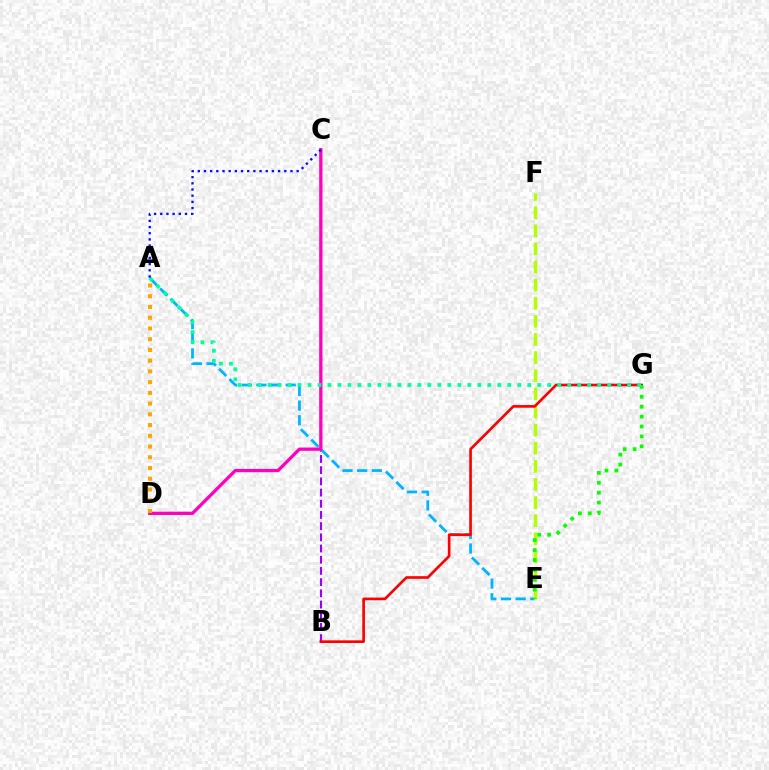{('B', 'C'): [{'color': '#9b00ff', 'line_style': 'dashed', 'thickness': 1.52}], ('A', 'E'): [{'color': '#00b5ff', 'line_style': 'dashed', 'thickness': 1.99}], ('C', 'D'): [{'color': '#ff00bd', 'line_style': 'solid', 'thickness': 2.36}], ('A', 'D'): [{'color': '#ffa500', 'line_style': 'dotted', 'thickness': 2.92}], ('E', 'F'): [{'color': '#b3ff00', 'line_style': 'dashed', 'thickness': 2.46}], ('B', 'G'): [{'color': '#ff0000', 'line_style': 'solid', 'thickness': 1.91}], ('E', 'G'): [{'color': '#08ff00', 'line_style': 'dotted', 'thickness': 2.69}], ('A', 'G'): [{'color': '#00ff9d', 'line_style': 'dotted', 'thickness': 2.71}], ('A', 'C'): [{'color': '#0010ff', 'line_style': 'dotted', 'thickness': 1.68}]}